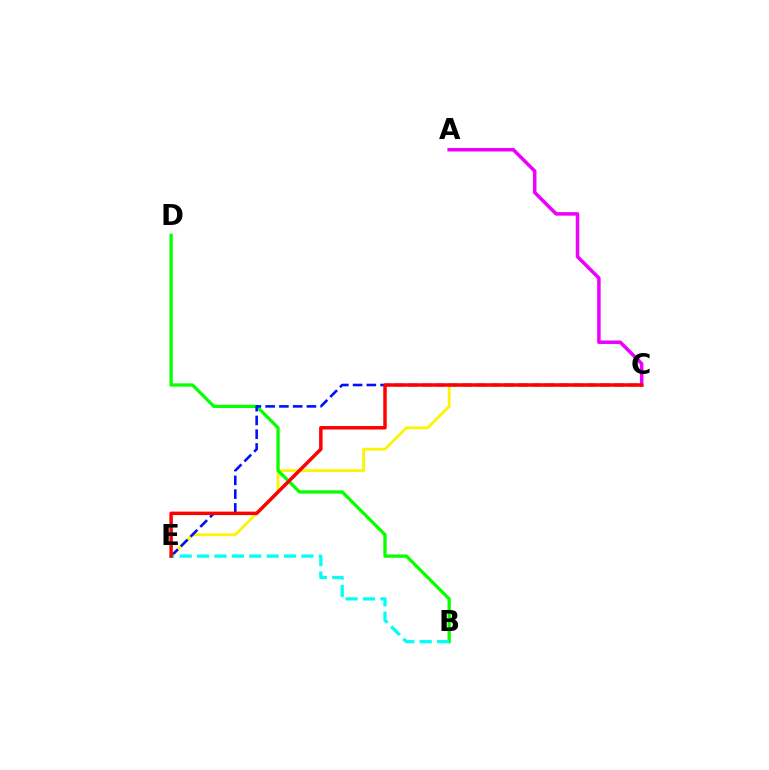{('C', 'E'): [{'color': '#fcf500', 'line_style': 'solid', 'thickness': 2.02}, {'color': '#0010ff', 'line_style': 'dashed', 'thickness': 1.87}, {'color': '#ff0000', 'line_style': 'solid', 'thickness': 2.5}], ('B', 'D'): [{'color': '#08ff00', 'line_style': 'solid', 'thickness': 2.37}], ('B', 'E'): [{'color': '#00fff6', 'line_style': 'dashed', 'thickness': 2.36}], ('A', 'C'): [{'color': '#ee00ff', 'line_style': 'solid', 'thickness': 2.53}]}